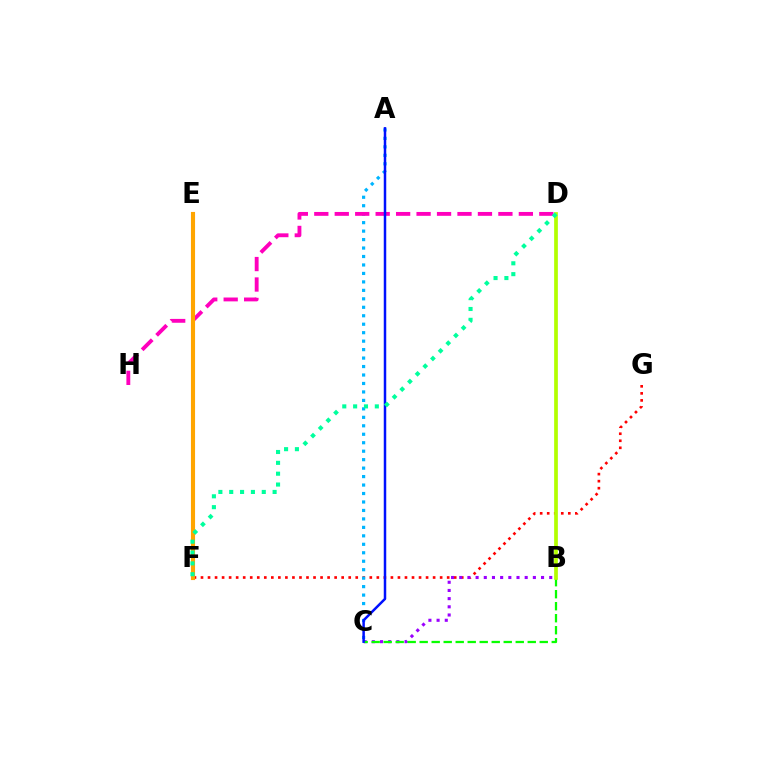{('F', 'G'): [{'color': '#ff0000', 'line_style': 'dotted', 'thickness': 1.91}], ('B', 'C'): [{'color': '#9b00ff', 'line_style': 'dotted', 'thickness': 2.22}, {'color': '#08ff00', 'line_style': 'dashed', 'thickness': 1.63}], ('A', 'C'): [{'color': '#00b5ff', 'line_style': 'dotted', 'thickness': 2.3}, {'color': '#0010ff', 'line_style': 'solid', 'thickness': 1.79}], ('D', 'H'): [{'color': '#ff00bd', 'line_style': 'dashed', 'thickness': 2.78}], ('B', 'D'): [{'color': '#b3ff00', 'line_style': 'solid', 'thickness': 2.67}], ('E', 'F'): [{'color': '#ffa500', 'line_style': 'solid', 'thickness': 2.97}], ('D', 'F'): [{'color': '#00ff9d', 'line_style': 'dotted', 'thickness': 2.95}]}